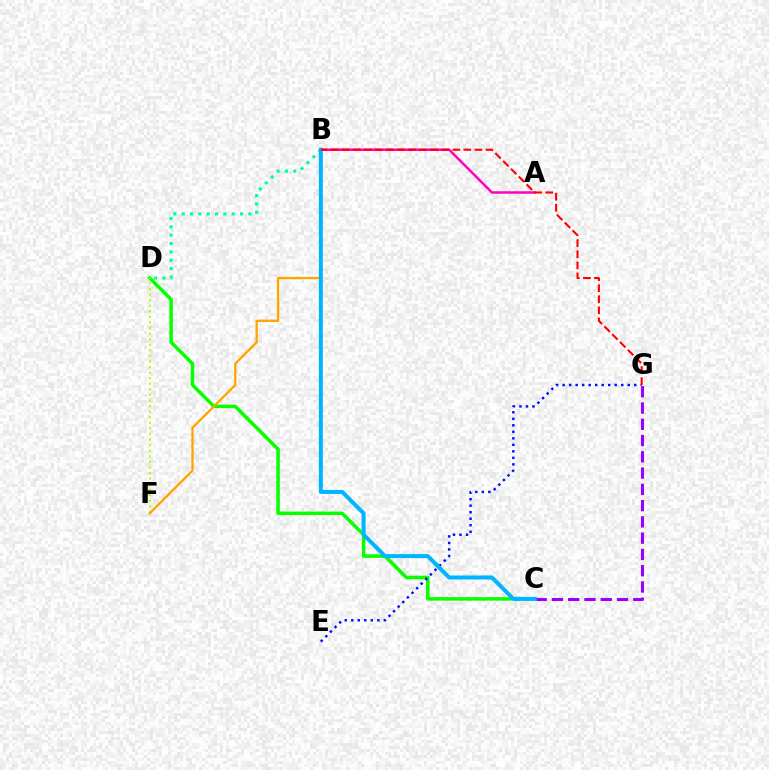{('C', 'D'): [{'color': '#08ff00', 'line_style': 'solid', 'thickness': 2.52}], ('B', 'D'): [{'color': '#00ff9d', 'line_style': 'dotted', 'thickness': 2.27}], ('D', 'F'): [{'color': '#b3ff00', 'line_style': 'dotted', 'thickness': 1.51}], ('E', 'G'): [{'color': '#0010ff', 'line_style': 'dotted', 'thickness': 1.77}], ('B', 'F'): [{'color': '#ffa500', 'line_style': 'solid', 'thickness': 1.66}], ('A', 'B'): [{'color': '#ff00bd', 'line_style': 'solid', 'thickness': 1.8}], ('C', 'G'): [{'color': '#9b00ff', 'line_style': 'dashed', 'thickness': 2.21}], ('B', 'C'): [{'color': '#00b5ff', 'line_style': 'solid', 'thickness': 2.88}], ('B', 'G'): [{'color': '#ff0000', 'line_style': 'dashed', 'thickness': 1.5}]}